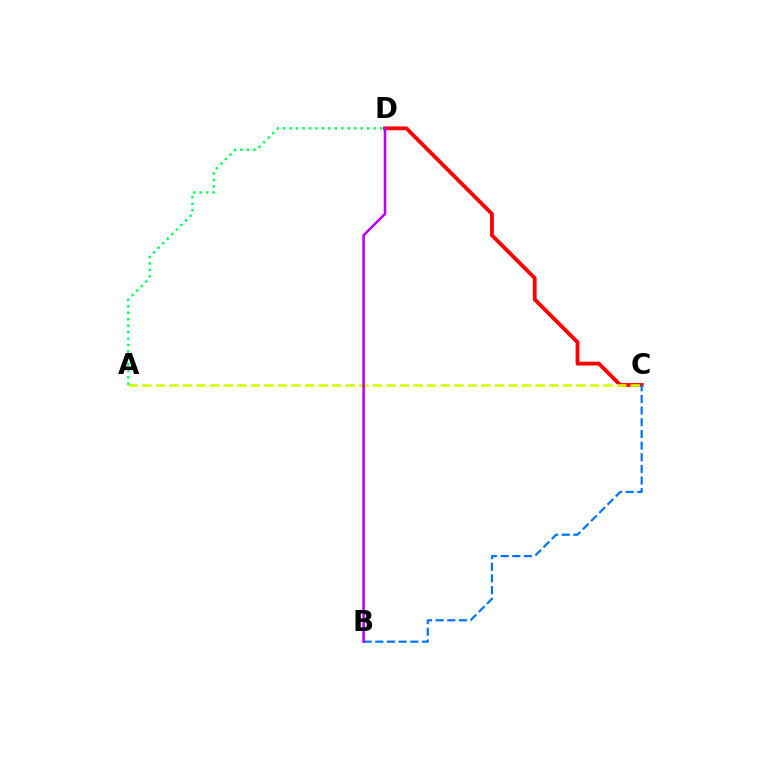{('C', 'D'): [{'color': '#ff0000', 'line_style': 'solid', 'thickness': 2.76}], ('B', 'C'): [{'color': '#0074ff', 'line_style': 'dashed', 'thickness': 1.58}], ('A', 'C'): [{'color': '#d1ff00', 'line_style': 'dashed', 'thickness': 1.84}], ('B', 'D'): [{'color': '#b900ff', 'line_style': 'solid', 'thickness': 1.83}], ('A', 'D'): [{'color': '#00ff5c', 'line_style': 'dotted', 'thickness': 1.75}]}